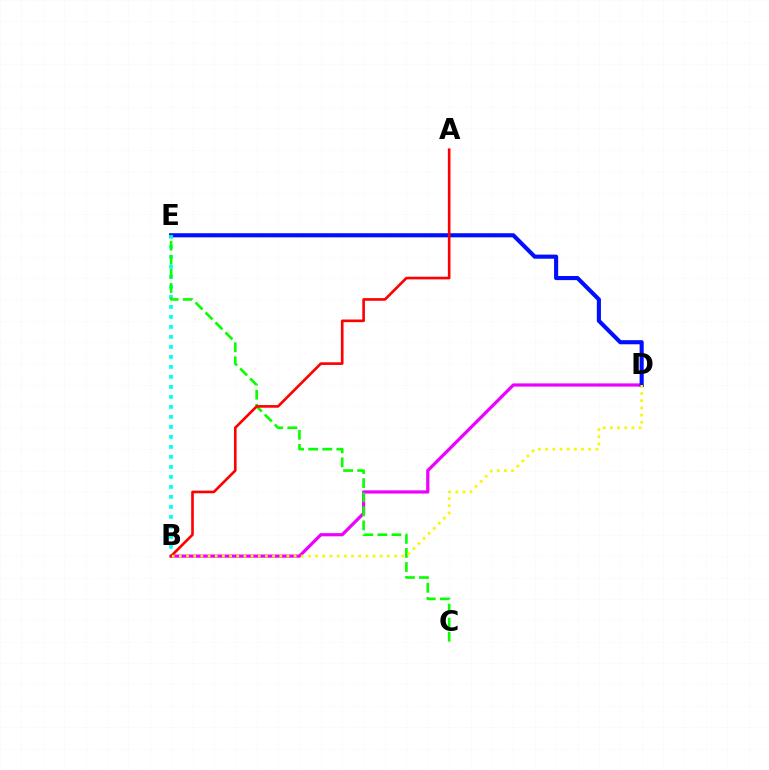{('B', 'D'): [{'color': '#ee00ff', 'line_style': 'solid', 'thickness': 2.31}, {'color': '#fcf500', 'line_style': 'dotted', 'thickness': 1.95}], ('D', 'E'): [{'color': '#0010ff', 'line_style': 'solid', 'thickness': 2.96}], ('B', 'E'): [{'color': '#00fff6', 'line_style': 'dotted', 'thickness': 2.72}], ('C', 'E'): [{'color': '#08ff00', 'line_style': 'dashed', 'thickness': 1.91}], ('A', 'B'): [{'color': '#ff0000', 'line_style': 'solid', 'thickness': 1.9}]}